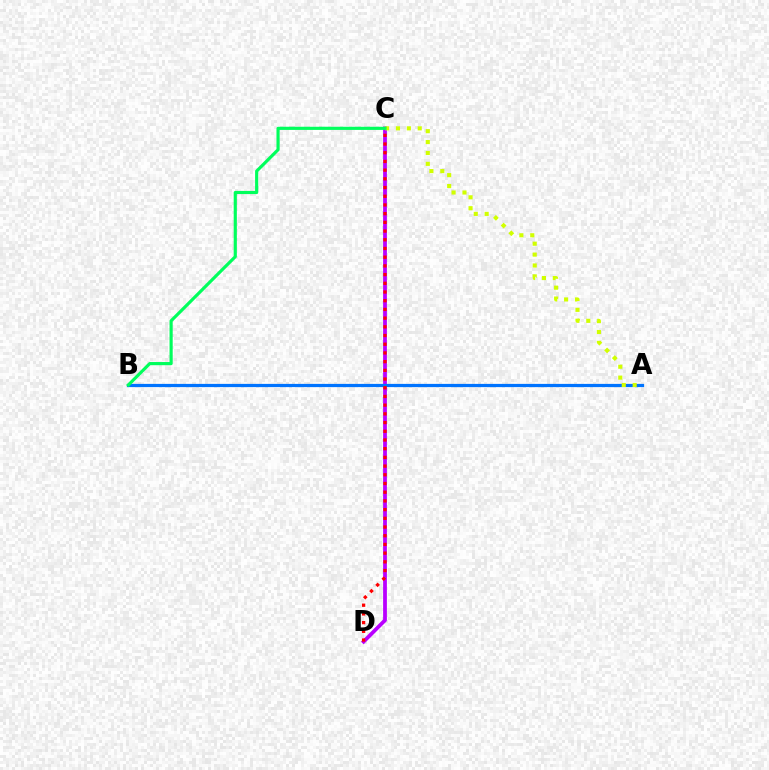{('C', 'D'): [{'color': '#b900ff', 'line_style': 'solid', 'thickness': 2.72}, {'color': '#ff0000', 'line_style': 'dotted', 'thickness': 2.36}], ('A', 'B'): [{'color': '#0074ff', 'line_style': 'solid', 'thickness': 2.32}], ('A', 'C'): [{'color': '#d1ff00', 'line_style': 'dotted', 'thickness': 2.96}], ('B', 'C'): [{'color': '#00ff5c', 'line_style': 'solid', 'thickness': 2.27}]}